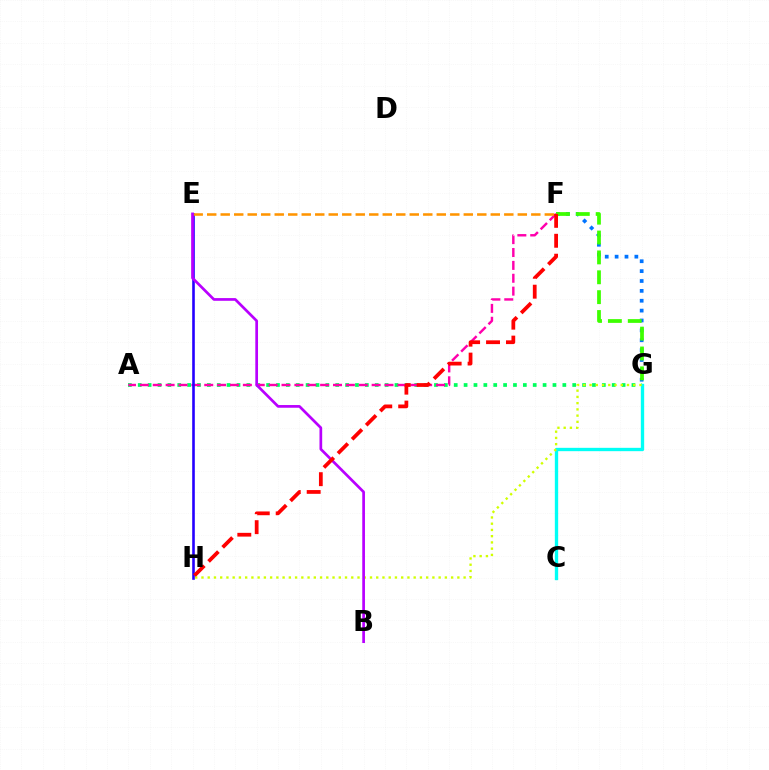{('F', 'G'): [{'color': '#0074ff', 'line_style': 'dotted', 'thickness': 2.68}, {'color': '#3dff00', 'line_style': 'dashed', 'thickness': 2.7}], ('A', 'G'): [{'color': '#00ff5c', 'line_style': 'dotted', 'thickness': 2.68}], ('A', 'F'): [{'color': '#ff00ac', 'line_style': 'dashed', 'thickness': 1.75}], ('C', 'G'): [{'color': '#00fff6', 'line_style': 'solid', 'thickness': 2.4}], ('E', 'H'): [{'color': '#2500ff', 'line_style': 'solid', 'thickness': 1.88}], ('G', 'H'): [{'color': '#d1ff00', 'line_style': 'dotted', 'thickness': 1.7}], ('E', 'F'): [{'color': '#ff9400', 'line_style': 'dashed', 'thickness': 1.83}], ('B', 'E'): [{'color': '#b900ff', 'line_style': 'solid', 'thickness': 1.95}], ('F', 'H'): [{'color': '#ff0000', 'line_style': 'dashed', 'thickness': 2.71}]}